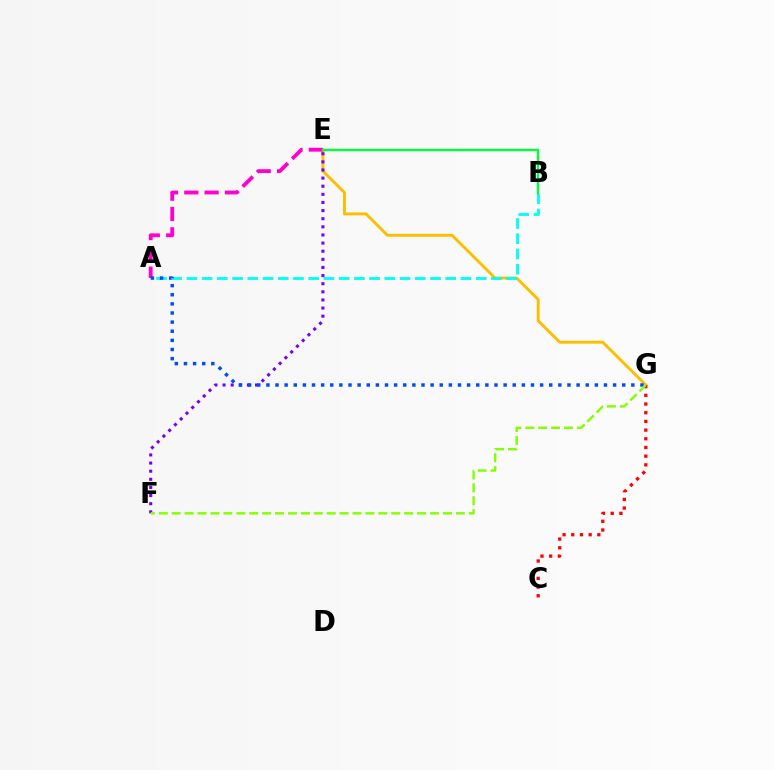{('E', 'G'): [{'color': '#ffbd00', 'line_style': 'solid', 'thickness': 2.07}], ('A', 'B'): [{'color': '#00fff6', 'line_style': 'dashed', 'thickness': 2.07}], ('A', 'E'): [{'color': '#ff00cf', 'line_style': 'dashed', 'thickness': 2.76}], ('E', 'F'): [{'color': '#7200ff', 'line_style': 'dotted', 'thickness': 2.21}], ('A', 'G'): [{'color': '#004bff', 'line_style': 'dotted', 'thickness': 2.48}], ('B', 'E'): [{'color': '#00ff39', 'line_style': 'solid', 'thickness': 1.71}], ('C', 'G'): [{'color': '#ff0000', 'line_style': 'dotted', 'thickness': 2.36}], ('F', 'G'): [{'color': '#84ff00', 'line_style': 'dashed', 'thickness': 1.75}]}